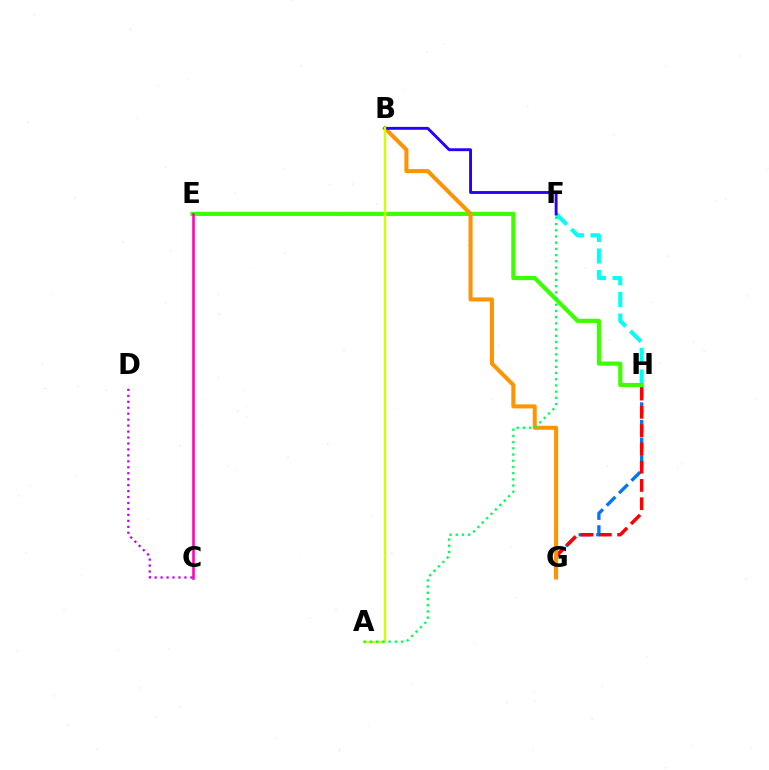{('F', 'H'): [{'color': '#00fff6', 'line_style': 'dashed', 'thickness': 2.93}], ('G', 'H'): [{'color': '#0074ff', 'line_style': 'dashed', 'thickness': 2.39}, {'color': '#ff0000', 'line_style': 'dashed', 'thickness': 2.48}], ('E', 'H'): [{'color': '#3dff00', 'line_style': 'solid', 'thickness': 3.0}], ('B', 'G'): [{'color': '#ff9400', 'line_style': 'solid', 'thickness': 2.9}], ('B', 'F'): [{'color': '#2500ff', 'line_style': 'solid', 'thickness': 2.07}], ('A', 'B'): [{'color': '#d1ff00', 'line_style': 'solid', 'thickness': 1.73}], ('A', 'F'): [{'color': '#00ff5c', 'line_style': 'dotted', 'thickness': 1.69}], ('C', 'E'): [{'color': '#ff00ac', 'line_style': 'solid', 'thickness': 1.82}], ('C', 'D'): [{'color': '#b900ff', 'line_style': 'dotted', 'thickness': 1.62}]}